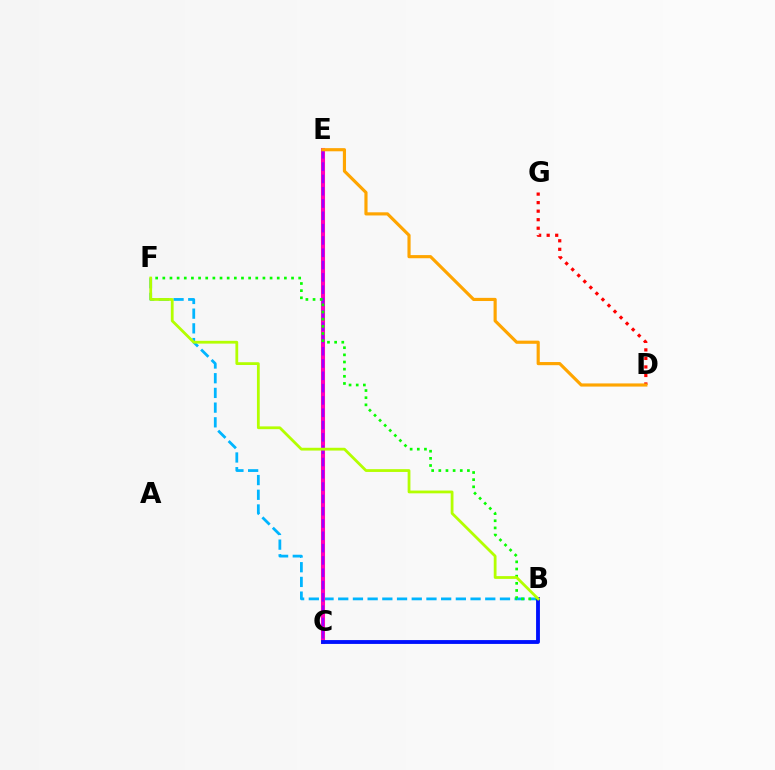{('B', 'F'): [{'color': '#00b5ff', 'line_style': 'dashed', 'thickness': 2.0}, {'color': '#08ff00', 'line_style': 'dotted', 'thickness': 1.94}, {'color': '#b3ff00', 'line_style': 'solid', 'thickness': 2.0}], ('C', 'E'): [{'color': '#ff00bd', 'line_style': 'solid', 'thickness': 2.92}, {'color': '#9b00ff', 'line_style': 'dashed', 'thickness': 1.67}], ('D', 'G'): [{'color': '#ff0000', 'line_style': 'dotted', 'thickness': 2.32}], ('B', 'C'): [{'color': '#00ff9d', 'line_style': 'dashed', 'thickness': 1.64}, {'color': '#0010ff', 'line_style': 'solid', 'thickness': 2.76}], ('D', 'E'): [{'color': '#ffa500', 'line_style': 'solid', 'thickness': 2.27}]}